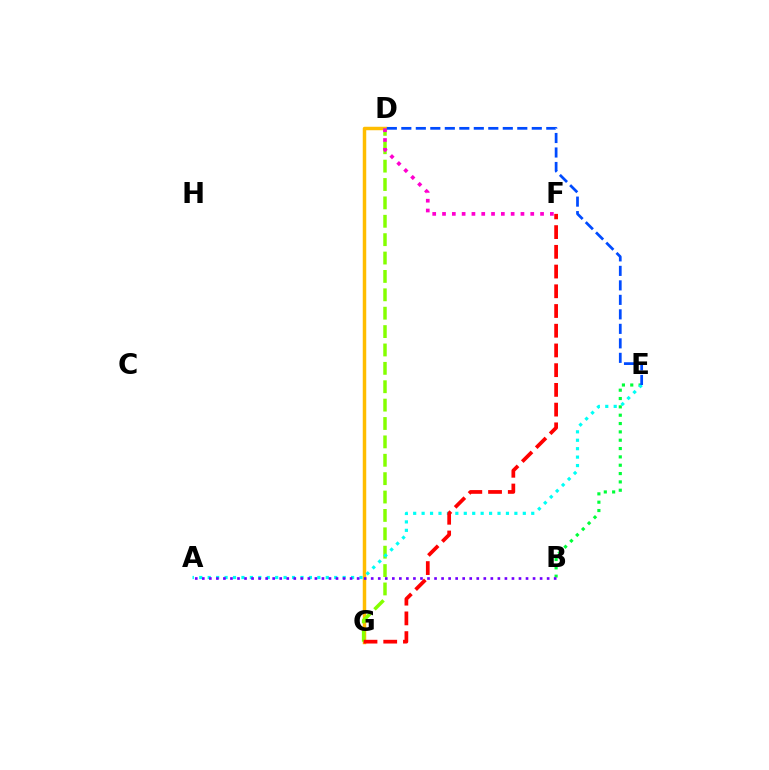{('B', 'E'): [{'color': '#00ff39', 'line_style': 'dotted', 'thickness': 2.27}], ('D', 'G'): [{'color': '#ffbd00', 'line_style': 'solid', 'thickness': 2.51}, {'color': '#84ff00', 'line_style': 'dashed', 'thickness': 2.5}], ('A', 'E'): [{'color': '#00fff6', 'line_style': 'dotted', 'thickness': 2.29}], ('D', 'F'): [{'color': '#ff00cf', 'line_style': 'dotted', 'thickness': 2.66}], ('D', 'E'): [{'color': '#004bff', 'line_style': 'dashed', 'thickness': 1.97}], ('F', 'G'): [{'color': '#ff0000', 'line_style': 'dashed', 'thickness': 2.68}], ('A', 'B'): [{'color': '#7200ff', 'line_style': 'dotted', 'thickness': 1.91}]}